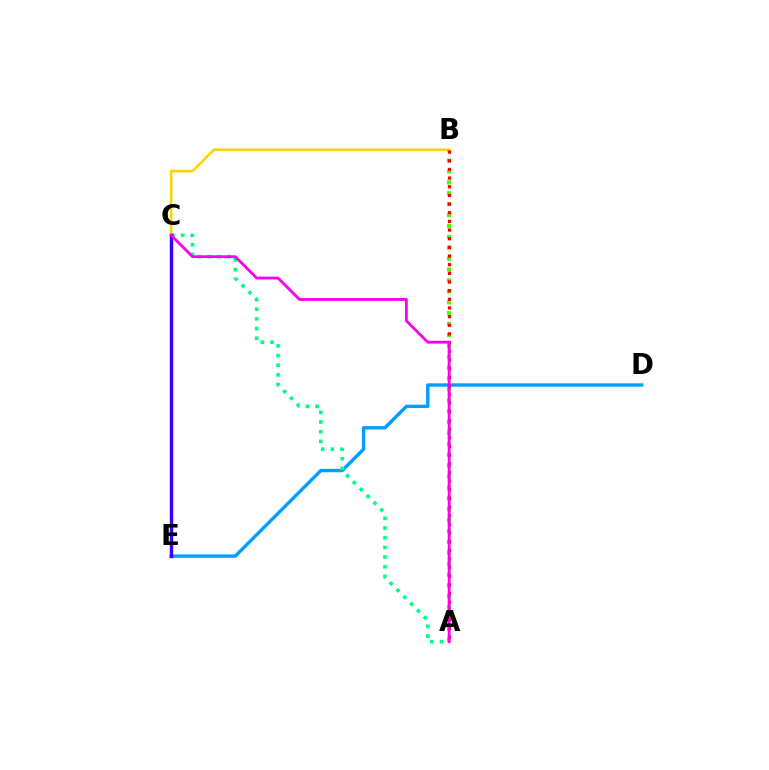{('B', 'C'): [{'color': '#ffd500', 'line_style': 'solid', 'thickness': 1.87}], ('A', 'B'): [{'color': '#4fff00', 'line_style': 'dotted', 'thickness': 2.96}, {'color': '#ff0000', 'line_style': 'dotted', 'thickness': 2.35}], ('D', 'E'): [{'color': '#009eff', 'line_style': 'solid', 'thickness': 2.44}], ('A', 'C'): [{'color': '#00ff86', 'line_style': 'dotted', 'thickness': 2.63}, {'color': '#ff00ed', 'line_style': 'solid', 'thickness': 2.03}], ('C', 'E'): [{'color': '#3700ff', 'line_style': 'solid', 'thickness': 2.45}]}